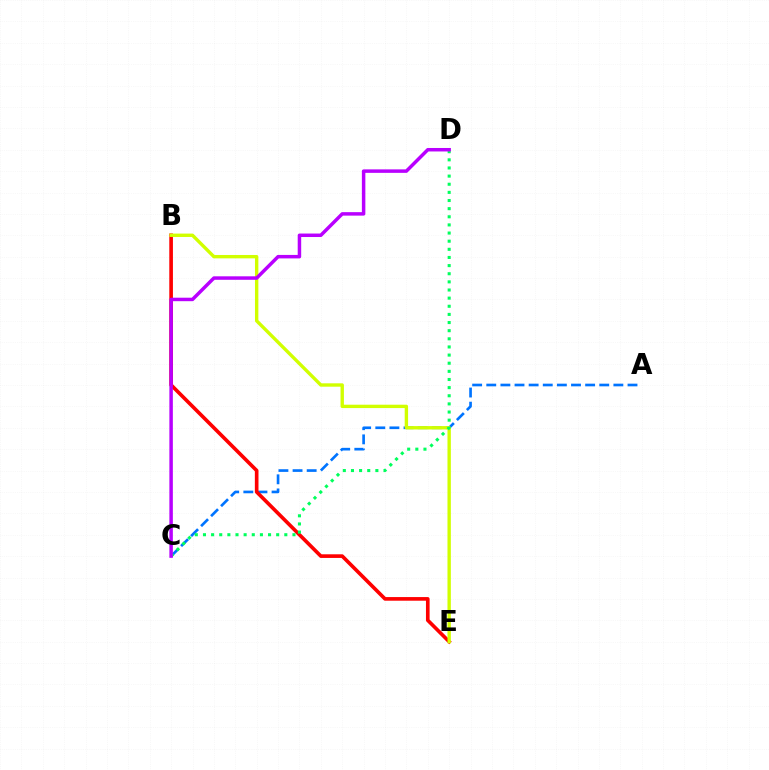{('A', 'C'): [{'color': '#0074ff', 'line_style': 'dashed', 'thickness': 1.92}], ('B', 'E'): [{'color': '#ff0000', 'line_style': 'solid', 'thickness': 2.62}, {'color': '#d1ff00', 'line_style': 'solid', 'thickness': 2.43}], ('C', 'D'): [{'color': '#00ff5c', 'line_style': 'dotted', 'thickness': 2.21}, {'color': '#b900ff', 'line_style': 'solid', 'thickness': 2.51}]}